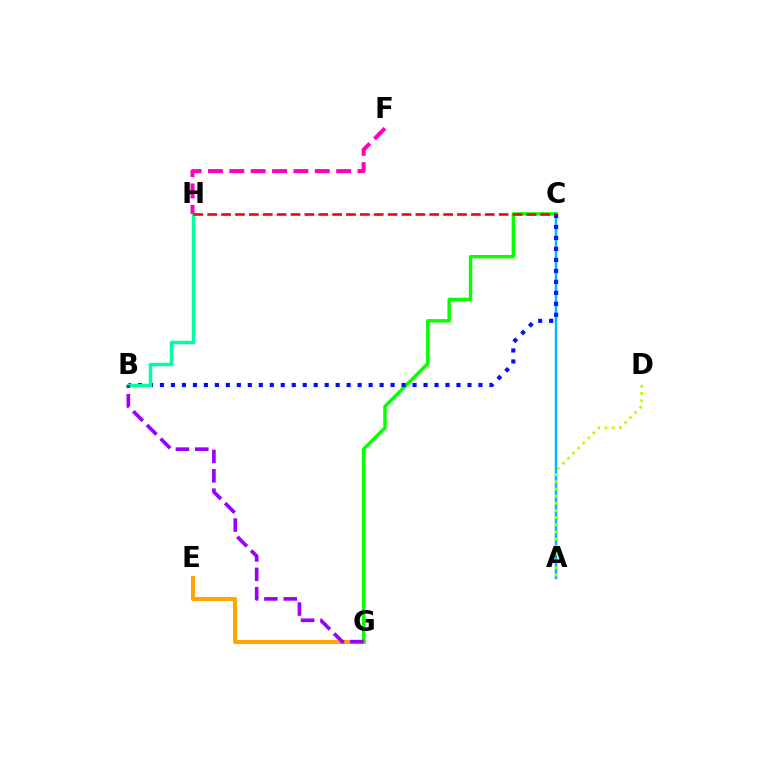{('E', 'G'): [{'color': '#ffa500', 'line_style': 'solid', 'thickness': 2.91}], ('A', 'C'): [{'color': '#00b5ff', 'line_style': 'solid', 'thickness': 1.8}], ('C', 'G'): [{'color': '#08ff00', 'line_style': 'solid', 'thickness': 2.48}], ('B', 'C'): [{'color': '#0010ff', 'line_style': 'dotted', 'thickness': 2.98}], ('B', 'H'): [{'color': '#00ff9d', 'line_style': 'solid', 'thickness': 2.49}], ('C', 'H'): [{'color': '#ff0000', 'line_style': 'dashed', 'thickness': 1.89}], ('A', 'D'): [{'color': '#b3ff00', 'line_style': 'dotted', 'thickness': 1.95}], ('F', 'H'): [{'color': '#ff00bd', 'line_style': 'dashed', 'thickness': 2.9}], ('B', 'G'): [{'color': '#9b00ff', 'line_style': 'dashed', 'thickness': 2.63}]}